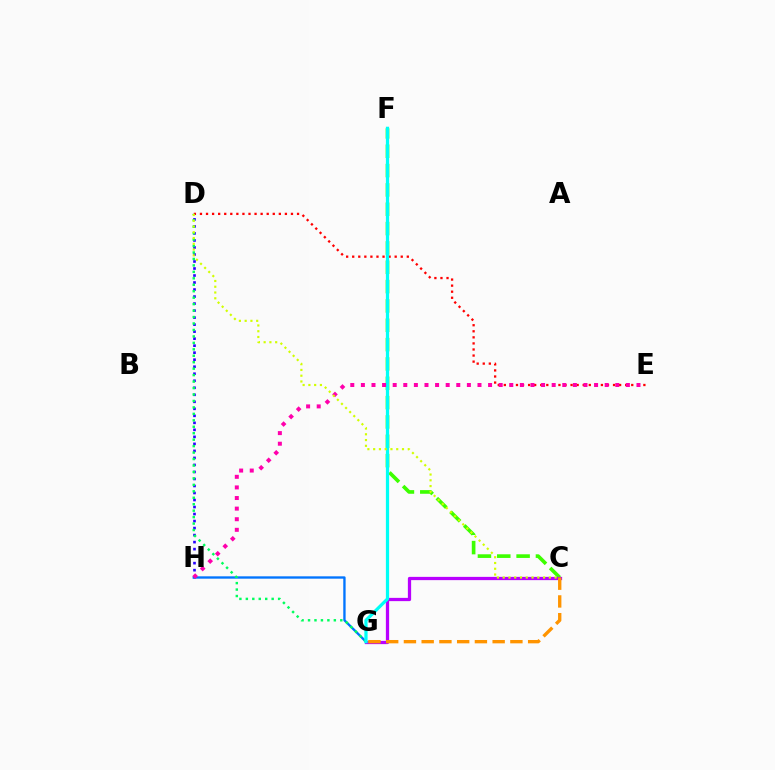{('C', 'F'): [{'color': '#3dff00', 'line_style': 'dashed', 'thickness': 2.63}], ('D', 'E'): [{'color': '#ff0000', 'line_style': 'dotted', 'thickness': 1.65}], ('C', 'G'): [{'color': '#b900ff', 'line_style': 'solid', 'thickness': 2.34}, {'color': '#ff9400', 'line_style': 'dashed', 'thickness': 2.41}], ('D', 'H'): [{'color': '#2500ff', 'line_style': 'dotted', 'thickness': 1.91}], ('G', 'H'): [{'color': '#0074ff', 'line_style': 'solid', 'thickness': 1.69}], ('D', 'G'): [{'color': '#00ff5c', 'line_style': 'dotted', 'thickness': 1.75}], ('F', 'G'): [{'color': '#00fff6', 'line_style': 'solid', 'thickness': 2.32}], ('E', 'H'): [{'color': '#ff00ac', 'line_style': 'dotted', 'thickness': 2.88}], ('C', 'D'): [{'color': '#d1ff00', 'line_style': 'dotted', 'thickness': 1.57}]}